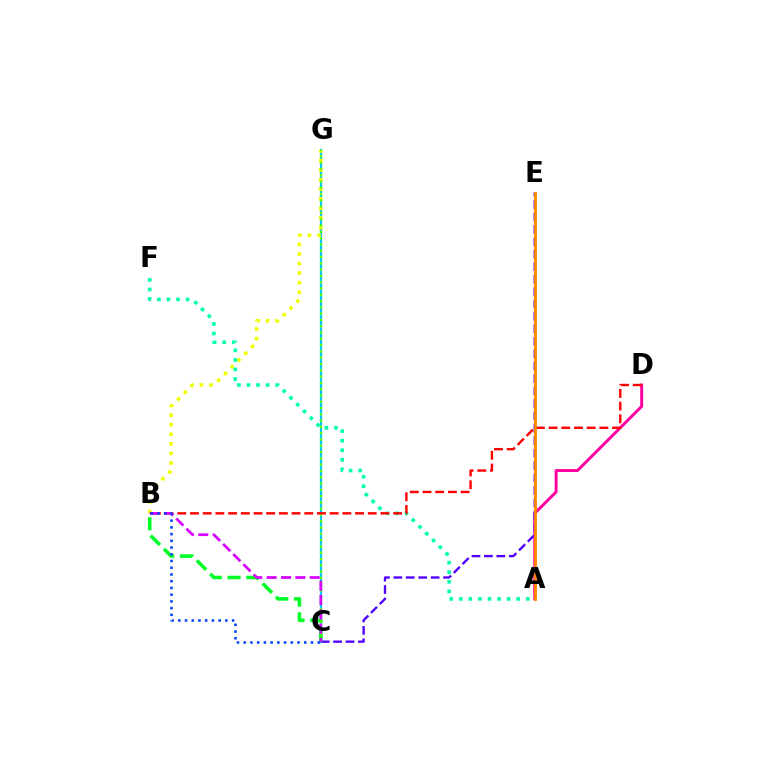{('C', 'G'): [{'color': '#00c7ff', 'line_style': 'solid', 'thickness': 1.57}, {'color': '#66ff00', 'line_style': 'dotted', 'thickness': 1.71}], ('B', 'G'): [{'color': '#eeff00', 'line_style': 'dotted', 'thickness': 2.6}], ('B', 'C'): [{'color': '#00ff27', 'line_style': 'dashed', 'thickness': 2.56}, {'color': '#d600ff', 'line_style': 'dashed', 'thickness': 1.95}, {'color': '#003fff', 'line_style': 'dotted', 'thickness': 1.83}], ('A', 'D'): [{'color': '#ff00a0', 'line_style': 'solid', 'thickness': 2.12}], ('A', 'F'): [{'color': '#00ffaf', 'line_style': 'dotted', 'thickness': 2.6}], ('C', 'E'): [{'color': '#4f00ff', 'line_style': 'dashed', 'thickness': 1.69}], ('B', 'D'): [{'color': '#ff0000', 'line_style': 'dashed', 'thickness': 1.72}], ('A', 'E'): [{'color': '#ff8800', 'line_style': 'solid', 'thickness': 2.03}]}